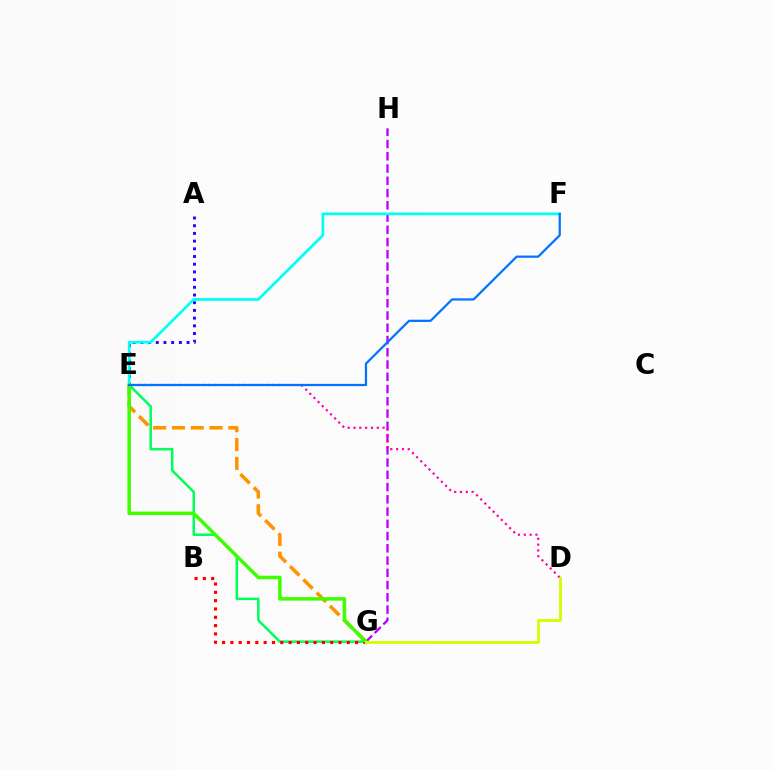{('A', 'E'): [{'color': '#2500ff', 'line_style': 'dotted', 'thickness': 2.09}], ('G', 'H'): [{'color': '#b900ff', 'line_style': 'dashed', 'thickness': 1.66}], ('E', 'G'): [{'color': '#ff9400', 'line_style': 'dashed', 'thickness': 2.55}, {'color': '#00ff5c', 'line_style': 'solid', 'thickness': 1.81}, {'color': '#3dff00', 'line_style': 'solid', 'thickness': 2.5}], ('D', 'E'): [{'color': '#ff00ac', 'line_style': 'dotted', 'thickness': 1.58}], ('E', 'F'): [{'color': '#00fff6', 'line_style': 'solid', 'thickness': 1.95}, {'color': '#0074ff', 'line_style': 'solid', 'thickness': 1.61}], ('B', 'G'): [{'color': '#ff0000', 'line_style': 'dotted', 'thickness': 2.26}], ('D', 'G'): [{'color': '#d1ff00', 'line_style': 'solid', 'thickness': 2.06}]}